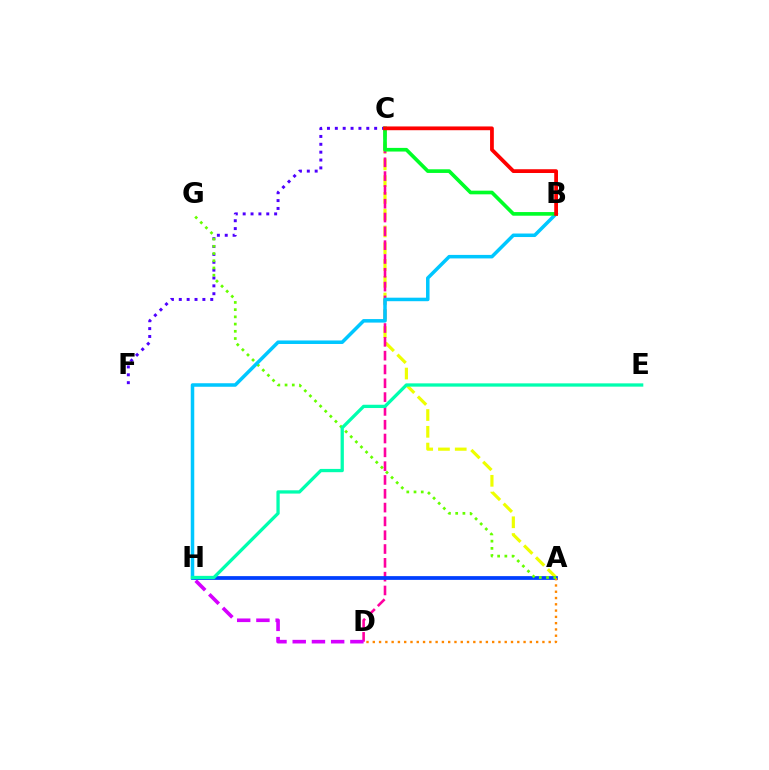{('A', 'C'): [{'color': '#eeff00', 'line_style': 'dashed', 'thickness': 2.28}], ('C', 'D'): [{'color': '#ff00a0', 'line_style': 'dashed', 'thickness': 1.88}], ('C', 'F'): [{'color': '#4f00ff', 'line_style': 'dotted', 'thickness': 2.14}], ('A', 'H'): [{'color': '#003fff', 'line_style': 'solid', 'thickness': 2.71}], ('A', 'D'): [{'color': '#ff8800', 'line_style': 'dotted', 'thickness': 1.71}], ('A', 'G'): [{'color': '#66ff00', 'line_style': 'dotted', 'thickness': 1.96}], ('B', 'H'): [{'color': '#00c7ff', 'line_style': 'solid', 'thickness': 2.53}], ('D', 'H'): [{'color': '#d600ff', 'line_style': 'dashed', 'thickness': 2.61}], ('E', 'H'): [{'color': '#00ffaf', 'line_style': 'solid', 'thickness': 2.36}], ('B', 'C'): [{'color': '#00ff27', 'line_style': 'solid', 'thickness': 2.63}, {'color': '#ff0000', 'line_style': 'solid', 'thickness': 2.71}]}